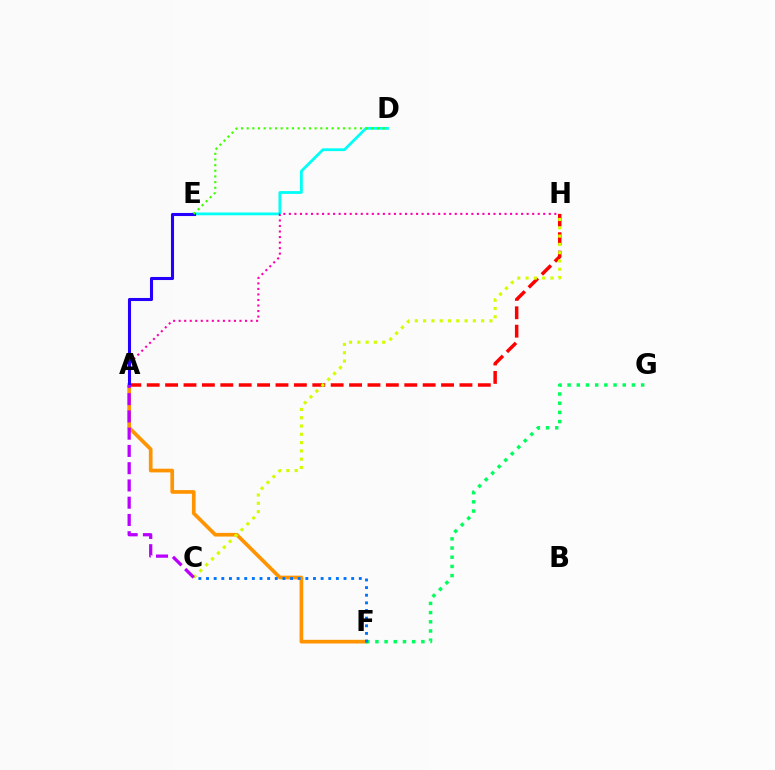{('D', 'E'): [{'color': '#00fff6', 'line_style': 'solid', 'thickness': 2.0}, {'color': '#3dff00', 'line_style': 'dotted', 'thickness': 1.54}], ('A', 'H'): [{'color': '#ff00ac', 'line_style': 'dotted', 'thickness': 1.5}, {'color': '#ff0000', 'line_style': 'dashed', 'thickness': 2.5}], ('A', 'F'): [{'color': '#ff9400', 'line_style': 'solid', 'thickness': 2.65}], ('F', 'G'): [{'color': '#00ff5c', 'line_style': 'dotted', 'thickness': 2.5}], ('A', 'E'): [{'color': '#2500ff', 'line_style': 'solid', 'thickness': 2.21}], ('C', 'H'): [{'color': '#d1ff00', 'line_style': 'dotted', 'thickness': 2.25}], ('C', 'F'): [{'color': '#0074ff', 'line_style': 'dotted', 'thickness': 2.08}], ('A', 'C'): [{'color': '#b900ff', 'line_style': 'dashed', 'thickness': 2.34}]}